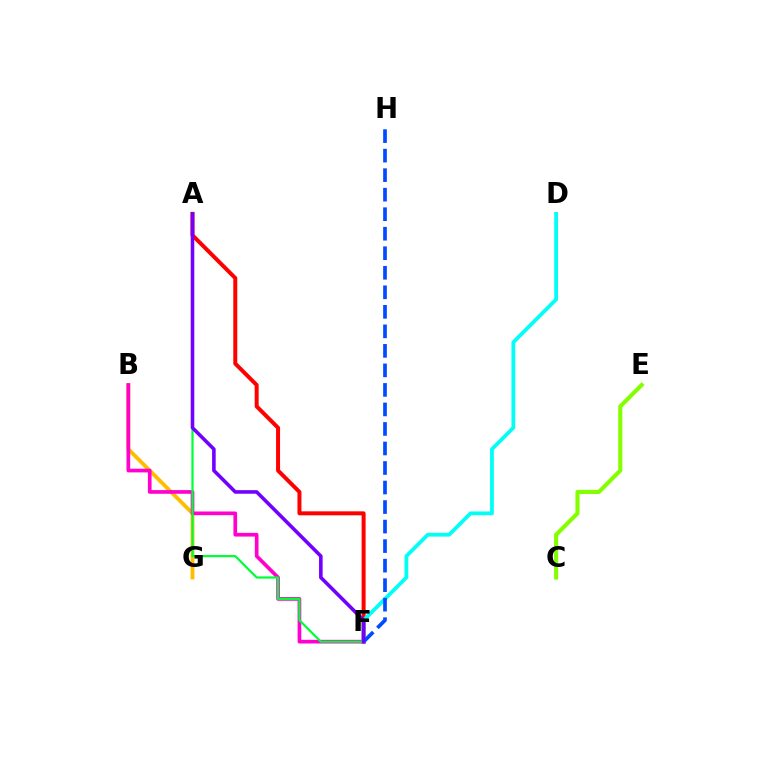{('A', 'F'): [{'color': '#ff0000', 'line_style': 'solid', 'thickness': 2.87}, {'color': '#00ff39', 'line_style': 'solid', 'thickness': 1.6}, {'color': '#7200ff', 'line_style': 'solid', 'thickness': 2.57}], ('B', 'G'): [{'color': '#ffbd00', 'line_style': 'solid', 'thickness': 2.77}], ('B', 'F'): [{'color': '#ff00cf', 'line_style': 'solid', 'thickness': 2.65}], ('D', 'F'): [{'color': '#00fff6', 'line_style': 'solid', 'thickness': 2.72}], ('C', 'E'): [{'color': '#84ff00', 'line_style': 'solid', 'thickness': 2.96}], ('F', 'H'): [{'color': '#004bff', 'line_style': 'dashed', 'thickness': 2.65}]}